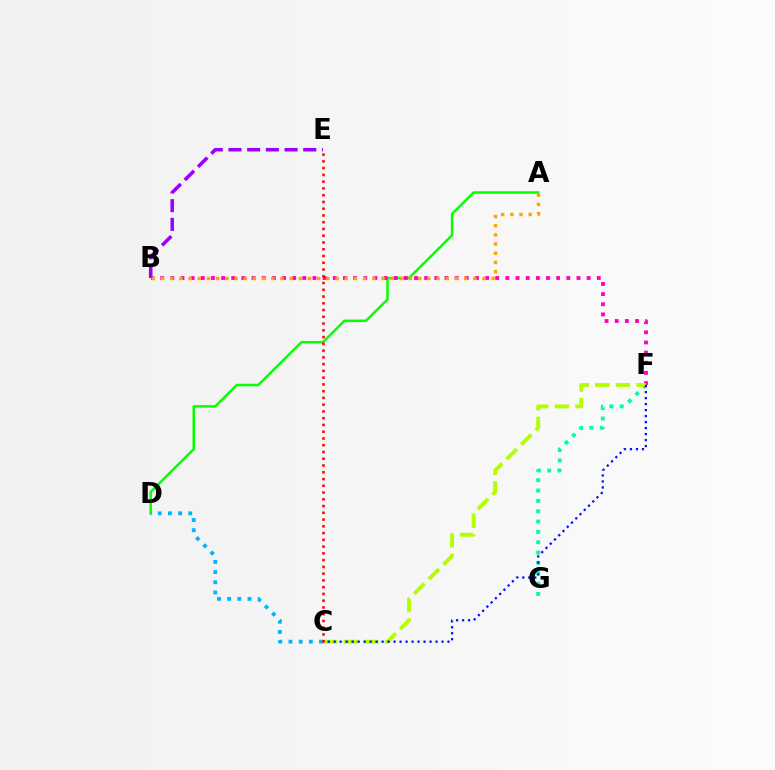{('A', 'D'): [{'color': '#08ff00', 'line_style': 'solid', 'thickness': 1.81}], ('F', 'G'): [{'color': '#00ff9d', 'line_style': 'dotted', 'thickness': 2.81}], ('B', 'F'): [{'color': '#ff00bd', 'line_style': 'dotted', 'thickness': 2.76}], ('C', 'F'): [{'color': '#b3ff00', 'line_style': 'dashed', 'thickness': 2.8}, {'color': '#0010ff', 'line_style': 'dotted', 'thickness': 1.63}], ('C', 'D'): [{'color': '#00b5ff', 'line_style': 'dotted', 'thickness': 2.76}], ('C', 'E'): [{'color': '#ff0000', 'line_style': 'dotted', 'thickness': 1.84}], ('B', 'E'): [{'color': '#9b00ff', 'line_style': 'dashed', 'thickness': 2.54}], ('A', 'B'): [{'color': '#ffa500', 'line_style': 'dotted', 'thickness': 2.5}]}